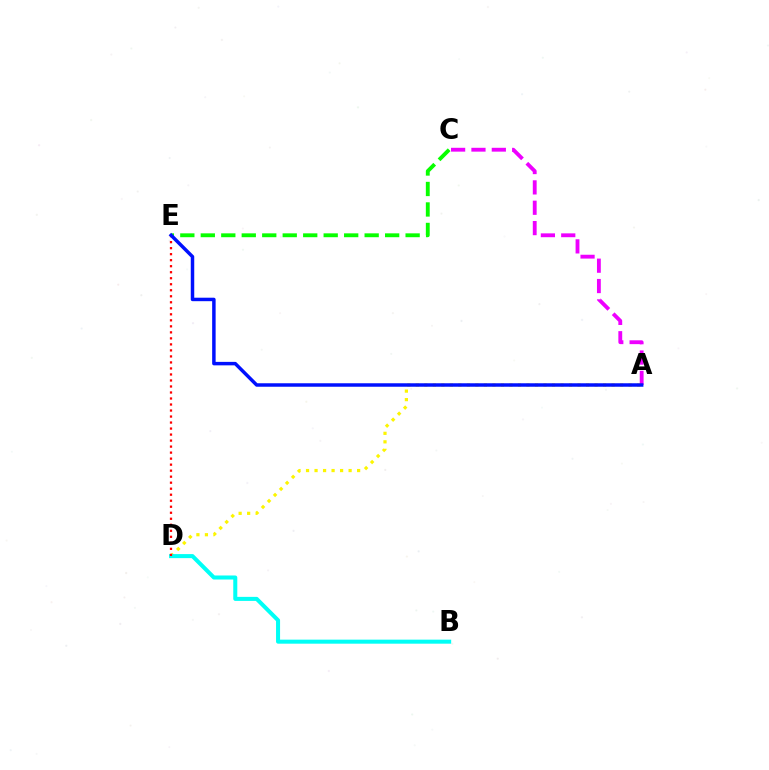{('C', 'E'): [{'color': '#08ff00', 'line_style': 'dashed', 'thickness': 2.78}], ('A', 'C'): [{'color': '#ee00ff', 'line_style': 'dashed', 'thickness': 2.76}], ('A', 'D'): [{'color': '#fcf500', 'line_style': 'dotted', 'thickness': 2.31}], ('B', 'D'): [{'color': '#00fff6', 'line_style': 'solid', 'thickness': 2.9}], ('D', 'E'): [{'color': '#ff0000', 'line_style': 'dotted', 'thickness': 1.63}], ('A', 'E'): [{'color': '#0010ff', 'line_style': 'solid', 'thickness': 2.5}]}